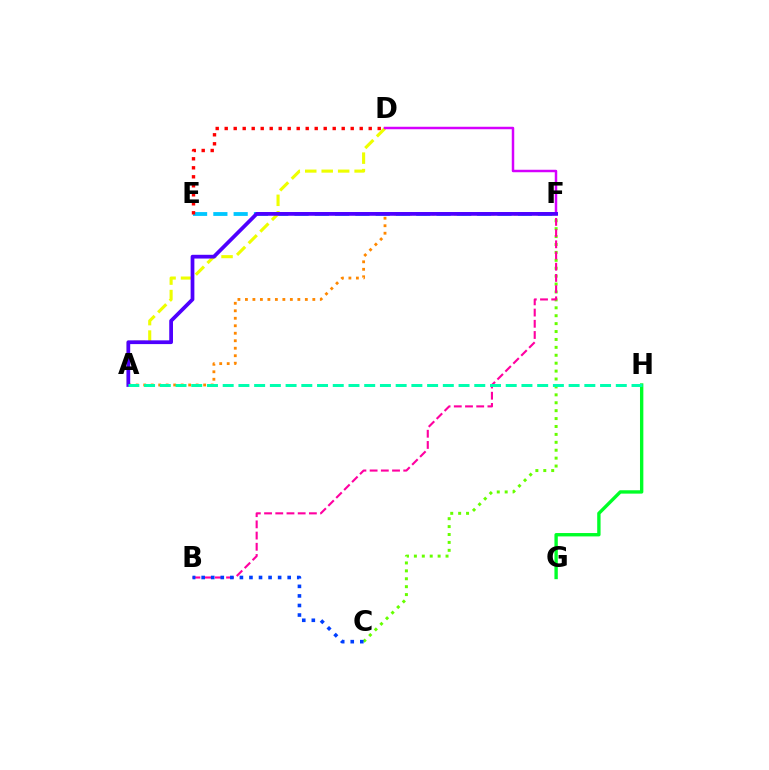{('G', 'H'): [{'color': '#00ff27', 'line_style': 'solid', 'thickness': 2.42}], ('C', 'F'): [{'color': '#66ff00', 'line_style': 'dotted', 'thickness': 2.15}], ('B', 'F'): [{'color': '#ff00a0', 'line_style': 'dashed', 'thickness': 1.52}], ('A', 'F'): [{'color': '#ff8800', 'line_style': 'dotted', 'thickness': 2.03}, {'color': '#4f00ff', 'line_style': 'solid', 'thickness': 2.7}], ('E', 'F'): [{'color': '#00c7ff', 'line_style': 'dashed', 'thickness': 2.76}], ('D', 'E'): [{'color': '#ff0000', 'line_style': 'dotted', 'thickness': 2.45}], ('B', 'C'): [{'color': '#003fff', 'line_style': 'dotted', 'thickness': 2.6}], ('A', 'D'): [{'color': '#eeff00', 'line_style': 'dashed', 'thickness': 2.24}], ('D', 'F'): [{'color': '#d600ff', 'line_style': 'solid', 'thickness': 1.79}], ('A', 'H'): [{'color': '#00ffaf', 'line_style': 'dashed', 'thickness': 2.14}]}